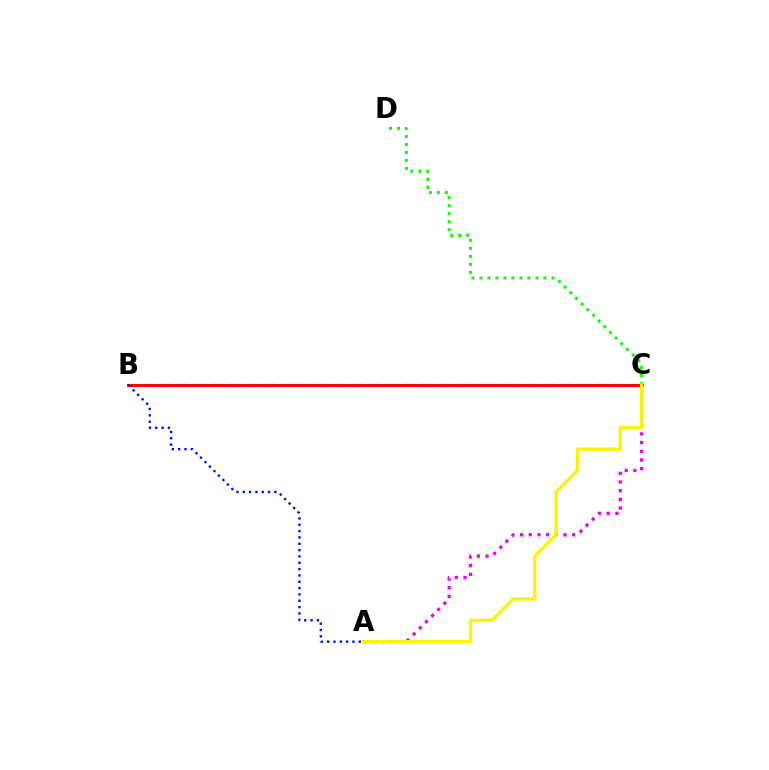{('B', 'C'): [{'color': '#00fff6', 'line_style': 'dashed', 'thickness': 2.37}, {'color': '#ff0000', 'line_style': 'solid', 'thickness': 2.13}], ('C', 'D'): [{'color': '#08ff00', 'line_style': 'dotted', 'thickness': 2.17}], ('A', 'C'): [{'color': '#ee00ff', 'line_style': 'dotted', 'thickness': 2.36}, {'color': '#fcf500', 'line_style': 'solid', 'thickness': 2.39}], ('A', 'B'): [{'color': '#0010ff', 'line_style': 'dotted', 'thickness': 1.72}]}